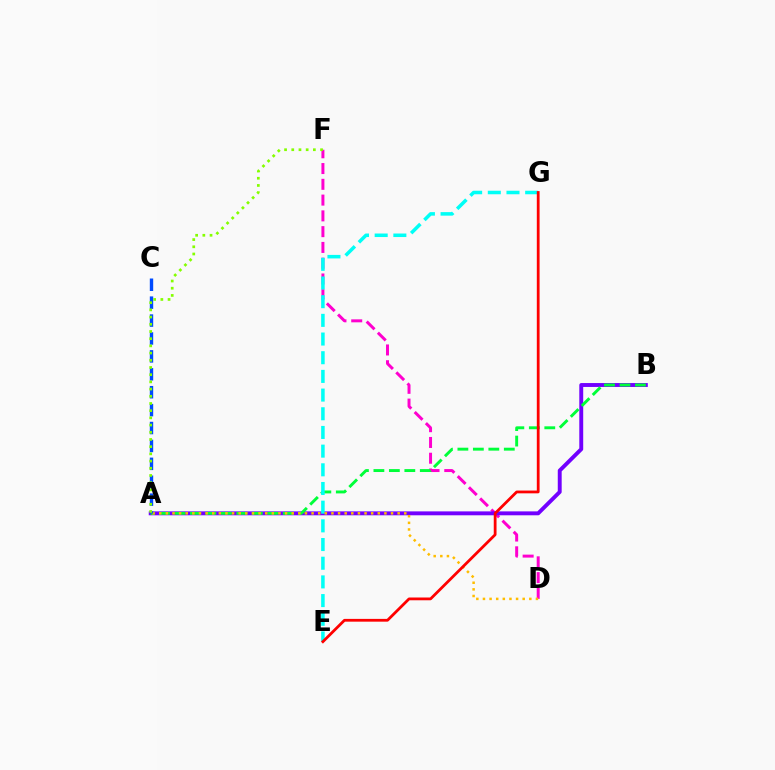{('D', 'F'): [{'color': '#ff00cf', 'line_style': 'dashed', 'thickness': 2.14}], ('A', 'B'): [{'color': '#7200ff', 'line_style': 'solid', 'thickness': 2.81}, {'color': '#00ff39', 'line_style': 'dashed', 'thickness': 2.1}], ('E', 'G'): [{'color': '#00fff6', 'line_style': 'dashed', 'thickness': 2.54}, {'color': '#ff0000', 'line_style': 'solid', 'thickness': 2.0}], ('A', 'D'): [{'color': '#ffbd00', 'line_style': 'dotted', 'thickness': 1.8}], ('A', 'C'): [{'color': '#004bff', 'line_style': 'dashed', 'thickness': 2.43}], ('A', 'F'): [{'color': '#84ff00', 'line_style': 'dotted', 'thickness': 1.96}]}